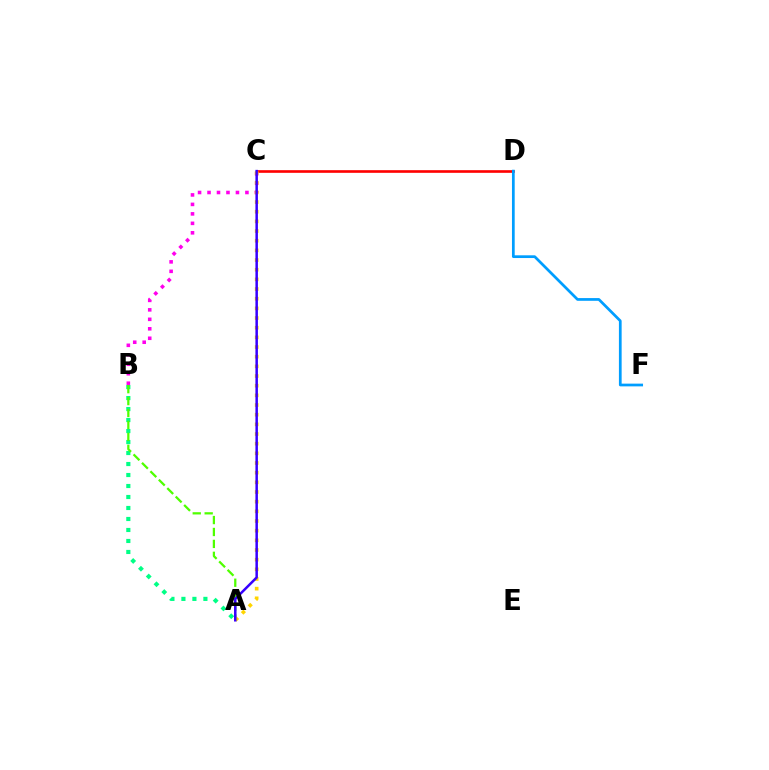{('C', 'D'): [{'color': '#ff0000', 'line_style': 'solid', 'thickness': 1.9}], ('D', 'F'): [{'color': '#009eff', 'line_style': 'solid', 'thickness': 1.96}], ('A', 'B'): [{'color': '#00ff86', 'line_style': 'dotted', 'thickness': 2.99}, {'color': '#4fff00', 'line_style': 'dashed', 'thickness': 1.62}], ('B', 'C'): [{'color': '#ff00ed', 'line_style': 'dotted', 'thickness': 2.57}], ('A', 'C'): [{'color': '#ffd500', 'line_style': 'dotted', 'thickness': 2.63}, {'color': '#3700ff', 'line_style': 'solid', 'thickness': 1.8}]}